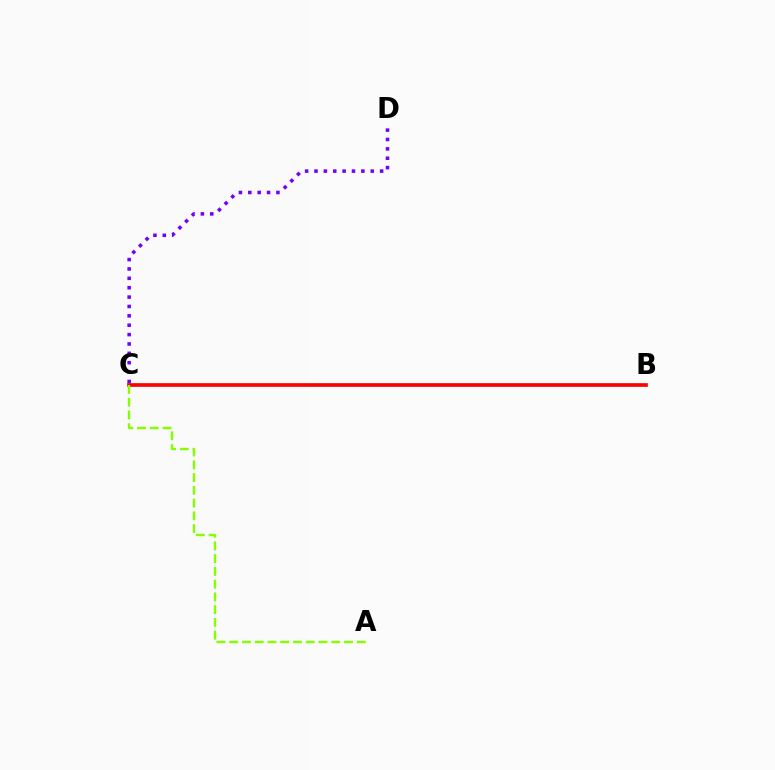{('B', 'C'): [{'color': '#00fff6', 'line_style': 'solid', 'thickness': 1.73}, {'color': '#ff0000', 'line_style': 'solid', 'thickness': 2.64}], ('A', 'C'): [{'color': '#84ff00', 'line_style': 'dashed', 'thickness': 1.73}], ('C', 'D'): [{'color': '#7200ff', 'line_style': 'dotted', 'thickness': 2.55}]}